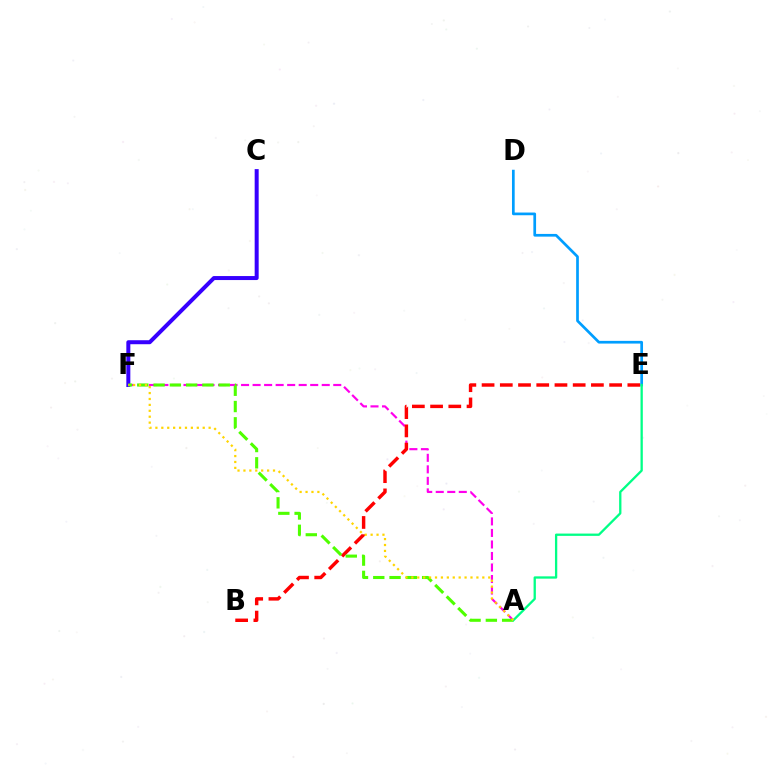{('A', 'F'): [{'color': '#ff00ed', 'line_style': 'dashed', 'thickness': 1.57}, {'color': '#4fff00', 'line_style': 'dashed', 'thickness': 2.21}, {'color': '#ffd500', 'line_style': 'dotted', 'thickness': 1.61}], ('B', 'E'): [{'color': '#ff0000', 'line_style': 'dashed', 'thickness': 2.48}], ('D', 'E'): [{'color': '#009eff', 'line_style': 'solid', 'thickness': 1.95}], ('C', 'F'): [{'color': '#3700ff', 'line_style': 'solid', 'thickness': 2.88}], ('A', 'E'): [{'color': '#00ff86', 'line_style': 'solid', 'thickness': 1.66}]}